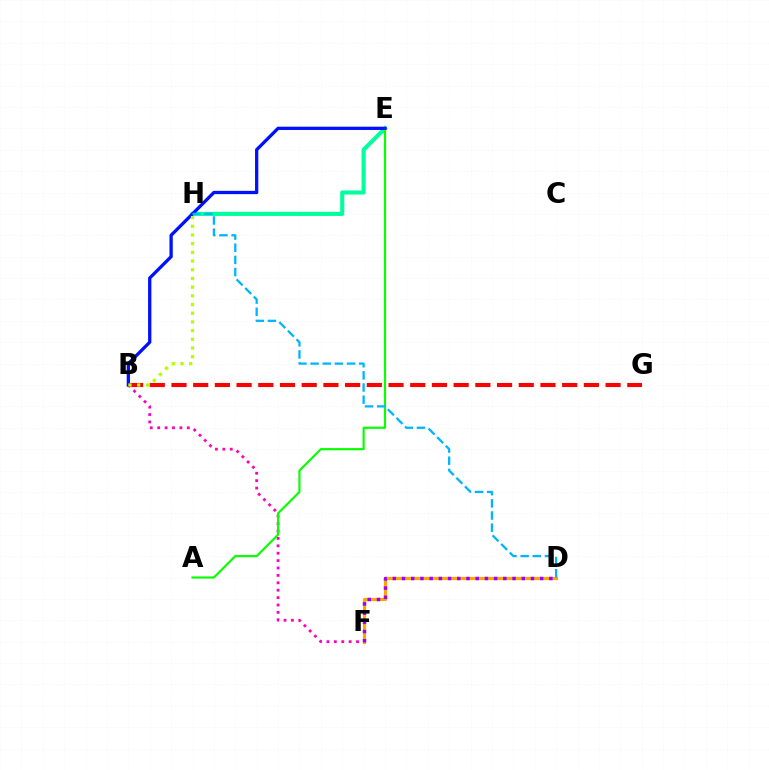{('B', 'F'): [{'color': '#ff00bd', 'line_style': 'dotted', 'thickness': 2.01}], ('D', 'F'): [{'color': '#ffa500', 'line_style': 'solid', 'thickness': 2.27}, {'color': '#9b00ff', 'line_style': 'dotted', 'thickness': 2.5}], ('B', 'G'): [{'color': '#ff0000', 'line_style': 'dashed', 'thickness': 2.95}], ('E', 'H'): [{'color': '#00ff9d', 'line_style': 'solid', 'thickness': 2.95}], ('A', 'E'): [{'color': '#08ff00', 'line_style': 'solid', 'thickness': 1.56}], ('B', 'E'): [{'color': '#0010ff', 'line_style': 'solid', 'thickness': 2.36}], ('B', 'H'): [{'color': '#b3ff00', 'line_style': 'dotted', 'thickness': 2.36}], ('D', 'H'): [{'color': '#00b5ff', 'line_style': 'dashed', 'thickness': 1.65}]}